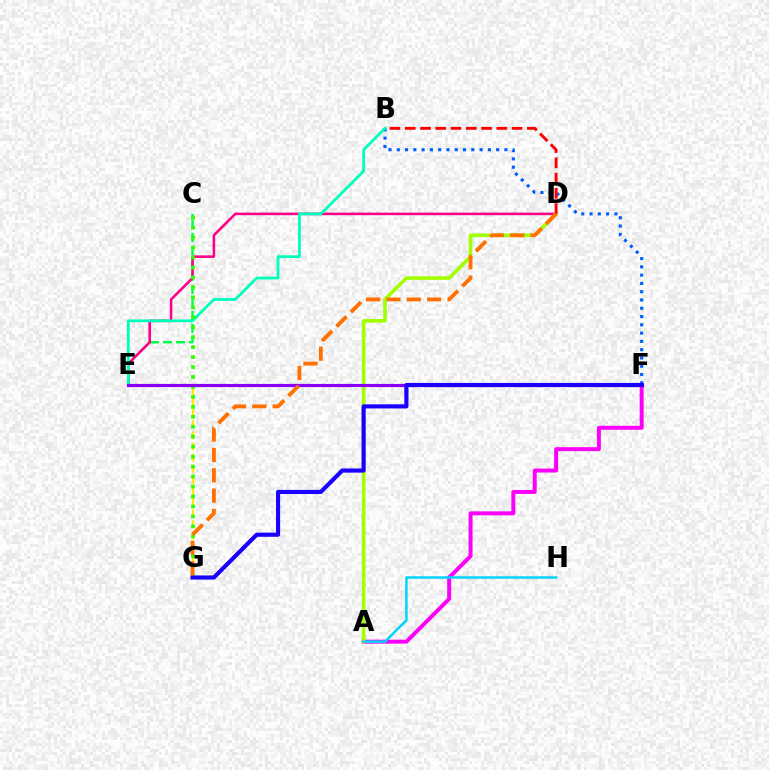{('C', 'E'): [{'color': '#00ff45', 'line_style': 'dashed', 'thickness': 1.76}], ('D', 'E'): [{'color': '#ff0088', 'line_style': 'solid', 'thickness': 1.85}], ('A', 'F'): [{'color': '#fa00f9', 'line_style': 'solid', 'thickness': 2.85}], ('A', 'D'): [{'color': '#a2ff00', 'line_style': 'solid', 'thickness': 2.59}], ('B', 'F'): [{'color': '#005dff', 'line_style': 'dotted', 'thickness': 2.25}], ('B', 'E'): [{'color': '#00ffbb', 'line_style': 'solid', 'thickness': 2.01}], ('A', 'H'): [{'color': '#00d3ff', 'line_style': 'solid', 'thickness': 1.8}], ('E', 'G'): [{'color': '#ffe600', 'line_style': 'dashed', 'thickness': 1.51}], ('B', 'D'): [{'color': '#ff0000', 'line_style': 'dashed', 'thickness': 2.07}], ('C', 'G'): [{'color': '#31ff00', 'line_style': 'dotted', 'thickness': 2.71}], ('E', 'F'): [{'color': '#8a00ff', 'line_style': 'solid', 'thickness': 2.27}], ('F', 'G'): [{'color': '#1900ff', 'line_style': 'solid', 'thickness': 2.98}], ('D', 'G'): [{'color': '#ff7000', 'line_style': 'dashed', 'thickness': 2.76}]}